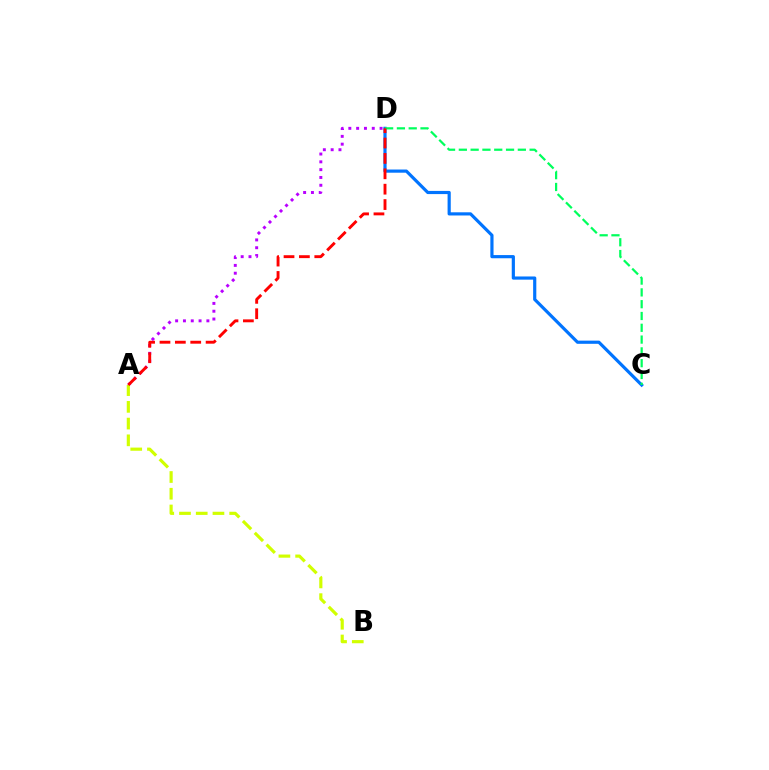{('C', 'D'): [{'color': '#0074ff', 'line_style': 'solid', 'thickness': 2.29}, {'color': '#00ff5c', 'line_style': 'dashed', 'thickness': 1.6}], ('A', 'D'): [{'color': '#b900ff', 'line_style': 'dotted', 'thickness': 2.12}, {'color': '#ff0000', 'line_style': 'dashed', 'thickness': 2.09}], ('A', 'B'): [{'color': '#d1ff00', 'line_style': 'dashed', 'thickness': 2.27}]}